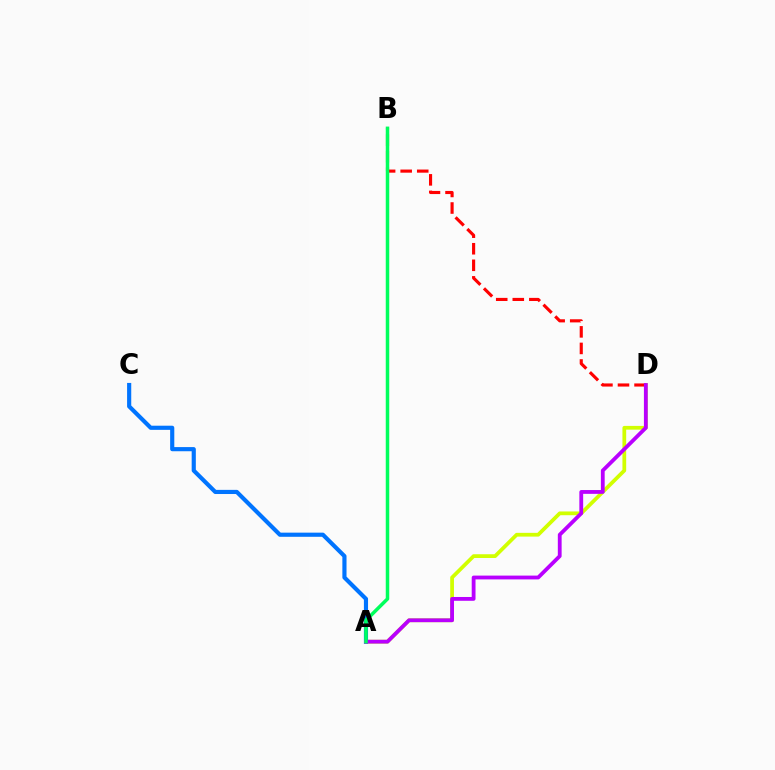{('A', 'D'): [{'color': '#d1ff00', 'line_style': 'solid', 'thickness': 2.7}, {'color': '#b900ff', 'line_style': 'solid', 'thickness': 2.74}], ('A', 'C'): [{'color': '#0074ff', 'line_style': 'solid', 'thickness': 2.99}], ('B', 'D'): [{'color': '#ff0000', 'line_style': 'dashed', 'thickness': 2.25}], ('A', 'B'): [{'color': '#00ff5c', 'line_style': 'solid', 'thickness': 2.52}]}